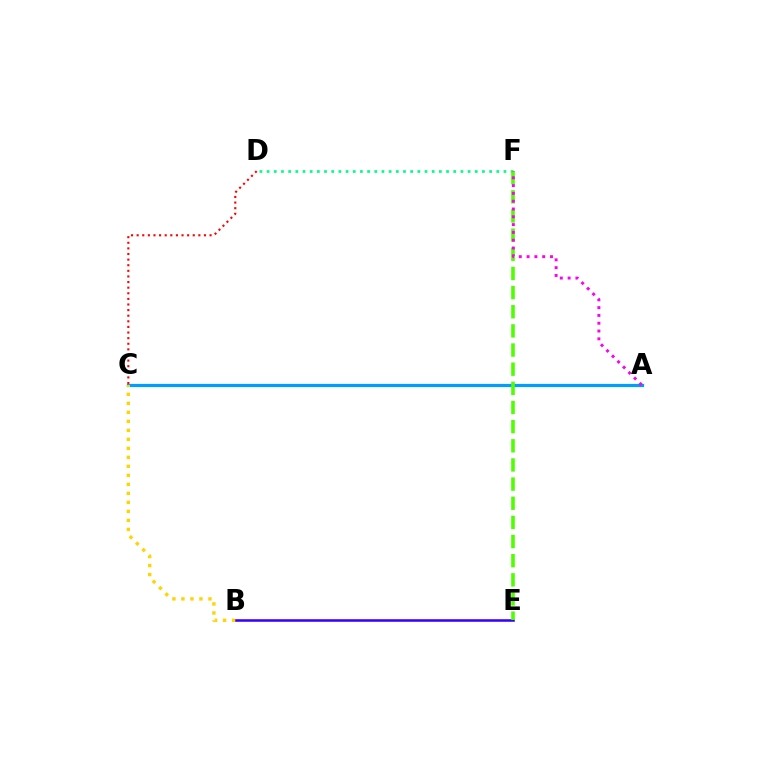{('D', 'F'): [{'color': '#00ff86', 'line_style': 'dotted', 'thickness': 1.95}], ('C', 'D'): [{'color': '#ff0000', 'line_style': 'dotted', 'thickness': 1.52}], ('B', 'E'): [{'color': '#3700ff', 'line_style': 'solid', 'thickness': 1.85}], ('A', 'C'): [{'color': '#009eff', 'line_style': 'solid', 'thickness': 2.3}], ('B', 'C'): [{'color': '#ffd500', 'line_style': 'dotted', 'thickness': 2.45}], ('E', 'F'): [{'color': '#4fff00', 'line_style': 'dashed', 'thickness': 2.6}], ('A', 'F'): [{'color': '#ff00ed', 'line_style': 'dotted', 'thickness': 2.12}]}